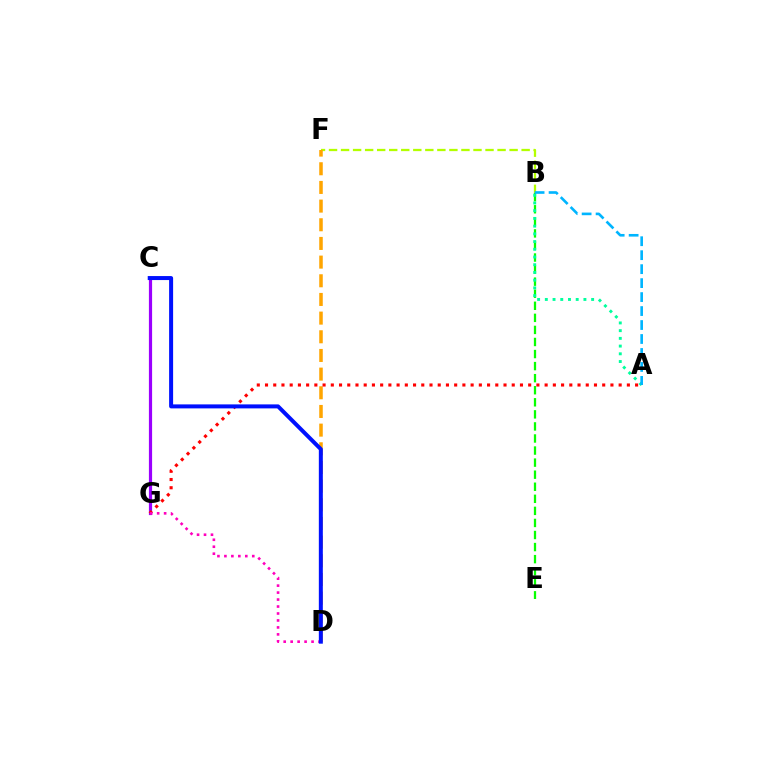{('B', 'F'): [{'color': '#b3ff00', 'line_style': 'dashed', 'thickness': 1.64}], ('C', 'G'): [{'color': '#9b00ff', 'line_style': 'solid', 'thickness': 2.3}], ('D', 'F'): [{'color': '#ffa500', 'line_style': 'dashed', 'thickness': 2.54}], ('A', 'G'): [{'color': '#ff0000', 'line_style': 'dotted', 'thickness': 2.23}], ('D', 'G'): [{'color': '#ff00bd', 'line_style': 'dotted', 'thickness': 1.89}], ('B', 'E'): [{'color': '#08ff00', 'line_style': 'dashed', 'thickness': 1.64}], ('A', 'B'): [{'color': '#00ff9d', 'line_style': 'dotted', 'thickness': 2.1}, {'color': '#00b5ff', 'line_style': 'dashed', 'thickness': 1.9}], ('C', 'D'): [{'color': '#0010ff', 'line_style': 'solid', 'thickness': 2.88}]}